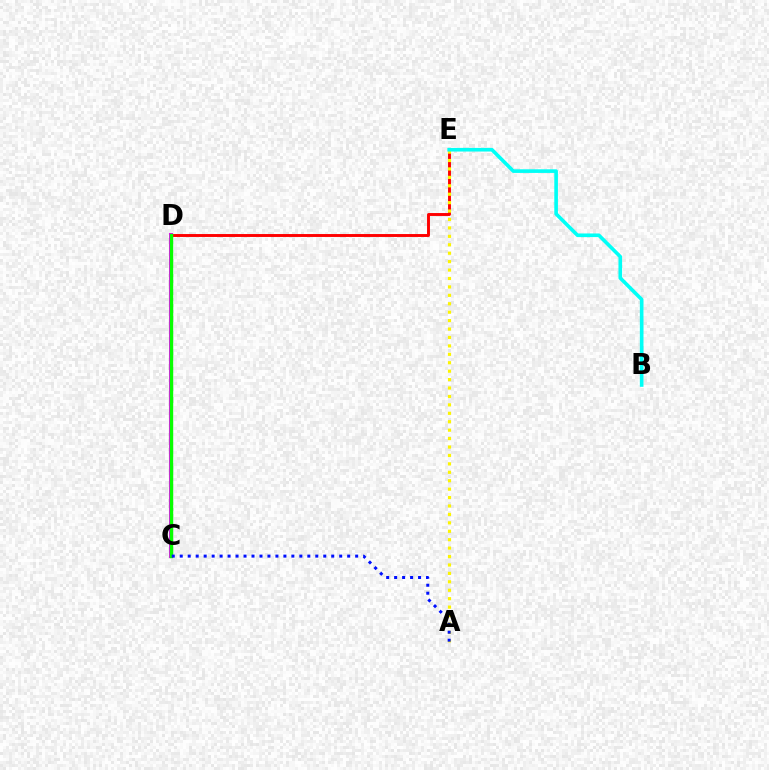{('C', 'D'): [{'color': '#ee00ff', 'line_style': 'solid', 'thickness': 2.92}, {'color': '#08ff00', 'line_style': 'solid', 'thickness': 2.45}], ('D', 'E'): [{'color': '#ff0000', 'line_style': 'solid', 'thickness': 2.1}], ('A', 'E'): [{'color': '#fcf500', 'line_style': 'dotted', 'thickness': 2.29}], ('B', 'E'): [{'color': '#00fff6', 'line_style': 'solid', 'thickness': 2.61}], ('A', 'C'): [{'color': '#0010ff', 'line_style': 'dotted', 'thickness': 2.17}]}